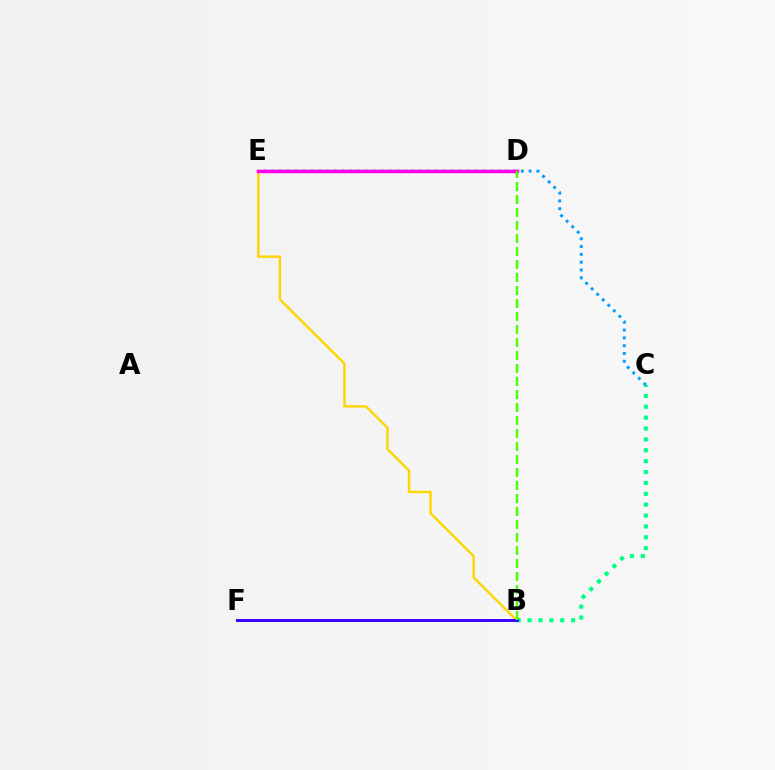{('D', 'E'): [{'color': '#ff0000', 'line_style': 'solid', 'thickness': 1.54}, {'color': '#ff00ed', 'line_style': 'solid', 'thickness': 2.49}], ('B', 'C'): [{'color': '#00ff86', 'line_style': 'dotted', 'thickness': 2.96}], ('B', 'E'): [{'color': '#ffd500', 'line_style': 'solid', 'thickness': 1.74}], ('B', 'F'): [{'color': '#3700ff', 'line_style': 'solid', 'thickness': 2.11}], ('C', 'E'): [{'color': '#009eff', 'line_style': 'dotted', 'thickness': 2.12}], ('B', 'D'): [{'color': '#4fff00', 'line_style': 'dashed', 'thickness': 1.77}]}